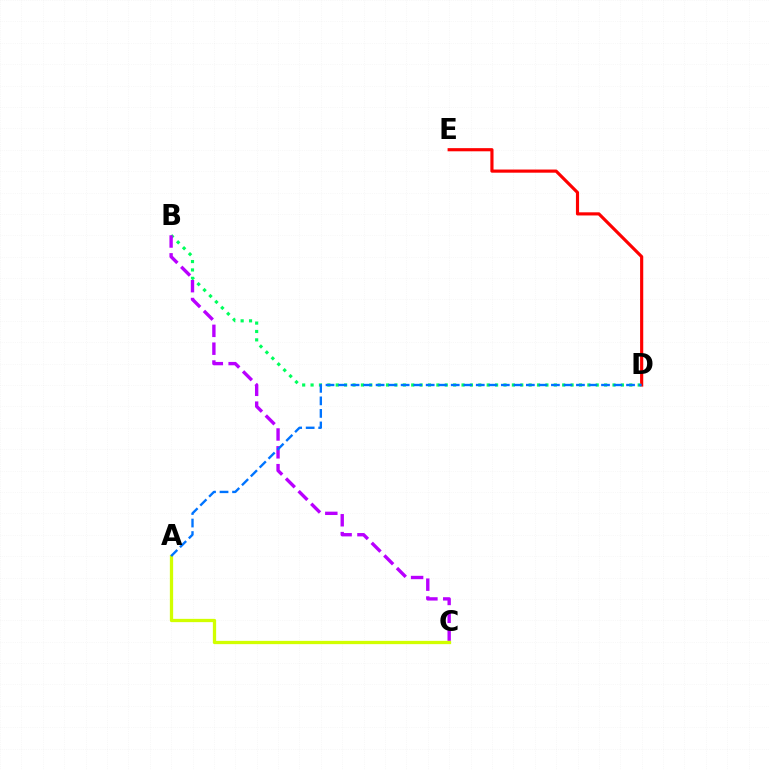{('D', 'E'): [{'color': '#ff0000', 'line_style': 'solid', 'thickness': 2.27}], ('B', 'D'): [{'color': '#00ff5c', 'line_style': 'dotted', 'thickness': 2.28}], ('B', 'C'): [{'color': '#b900ff', 'line_style': 'dashed', 'thickness': 2.42}], ('A', 'C'): [{'color': '#d1ff00', 'line_style': 'solid', 'thickness': 2.36}], ('A', 'D'): [{'color': '#0074ff', 'line_style': 'dashed', 'thickness': 1.7}]}